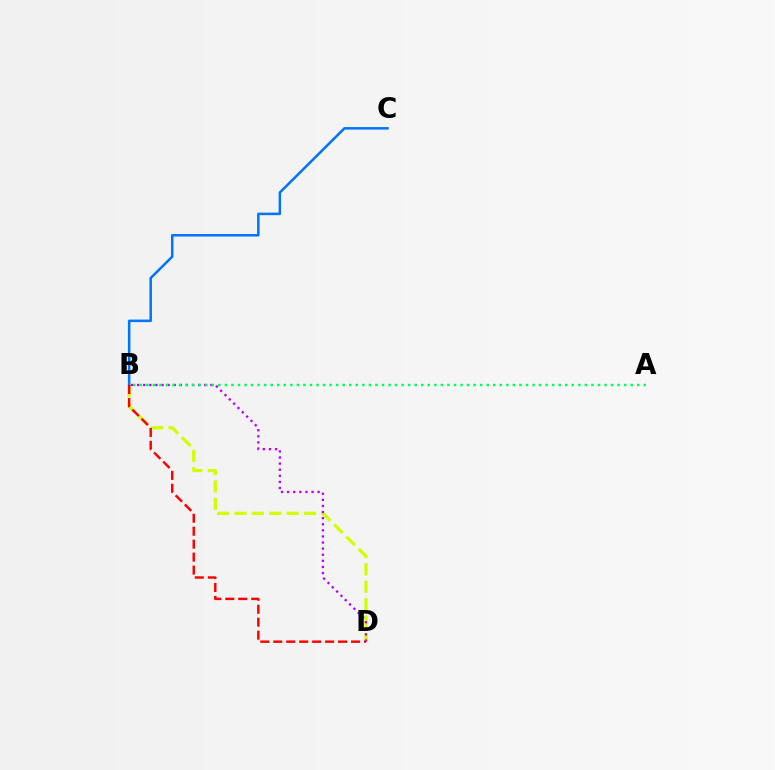{('B', 'D'): [{'color': '#d1ff00', 'line_style': 'dashed', 'thickness': 2.36}, {'color': '#b900ff', 'line_style': 'dotted', 'thickness': 1.66}, {'color': '#ff0000', 'line_style': 'dashed', 'thickness': 1.76}], ('B', 'C'): [{'color': '#0074ff', 'line_style': 'solid', 'thickness': 1.81}], ('A', 'B'): [{'color': '#00ff5c', 'line_style': 'dotted', 'thickness': 1.78}]}